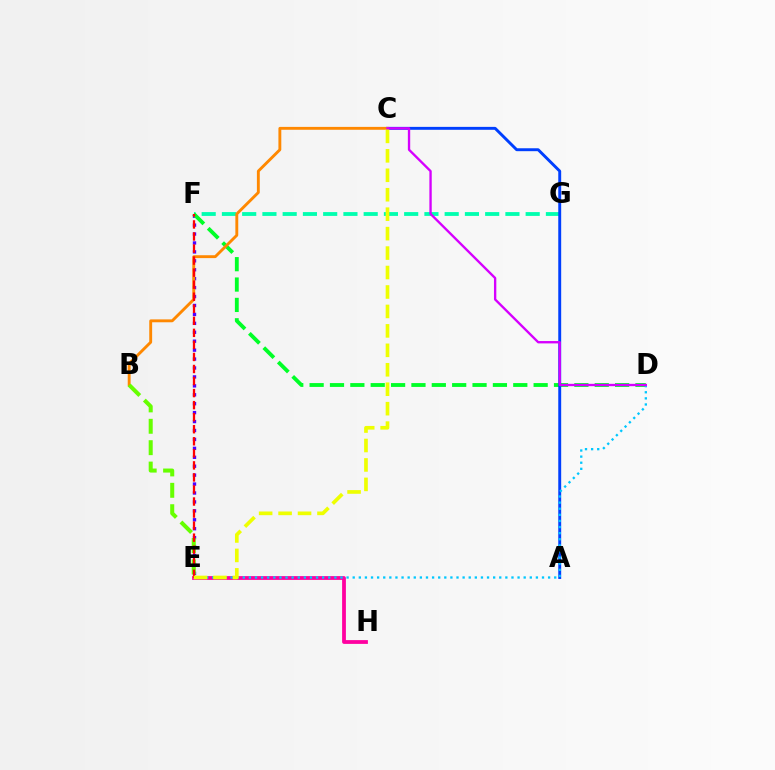{('F', 'G'): [{'color': '#00ffaf', 'line_style': 'dashed', 'thickness': 2.75}], ('E', 'F'): [{'color': '#4f00ff', 'line_style': 'dotted', 'thickness': 2.43}, {'color': '#ff0000', 'line_style': 'dashed', 'thickness': 1.64}], ('E', 'H'): [{'color': '#ff00a0', 'line_style': 'solid', 'thickness': 2.72}], ('D', 'F'): [{'color': '#00ff27', 'line_style': 'dashed', 'thickness': 2.77}], ('A', 'C'): [{'color': '#003fff', 'line_style': 'solid', 'thickness': 2.1}], ('B', 'C'): [{'color': '#ff8800', 'line_style': 'solid', 'thickness': 2.08}], ('D', 'E'): [{'color': '#00c7ff', 'line_style': 'dotted', 'thickness': 1.66}], ('B', 'E'): [{'color': '#66ff00', 'line_style': 'dashed', 'thickness': 2.91}], ('C', 'D'): [{'color': '#d600ff', 'line_style': 'solid', 'thickness': 1.69}], ('C', 'E'): [{'color': '#eeff00', 'line_style': 'dashed', 'thickness': 2.64}]}